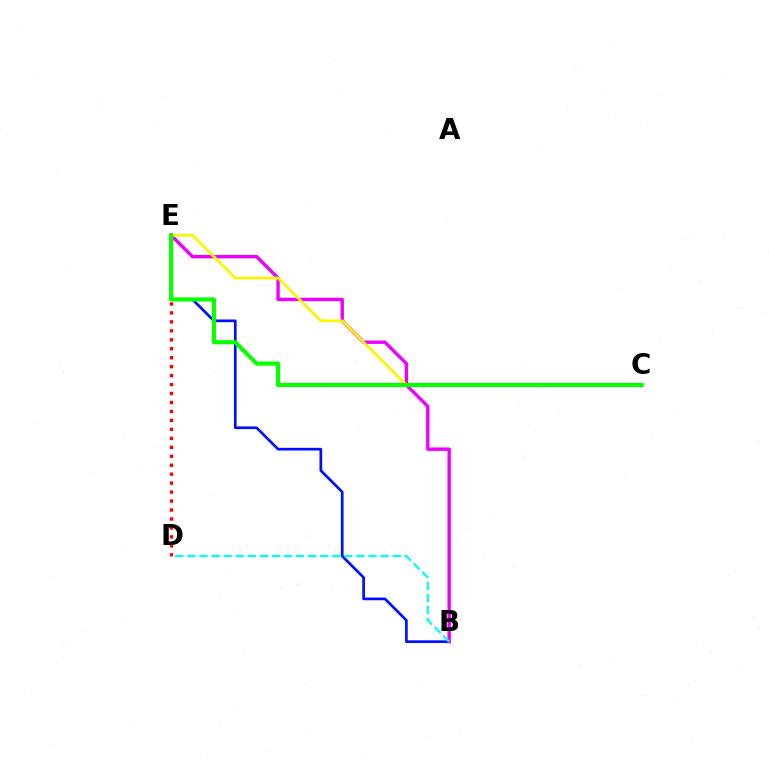{('B', 'E'): [{'color': '#0010ff', 'line_style': 'solid', 'thickness': 1.94}, {'color': '#ee00ff', 'line_style': 'solid', 'thickness': 2.45}], ('D', 'E'): [{'color': '#ff0000', 'line_style': 'dotted', 'thickness': 2.43}], ('C', 'E'): [{'color': '#fcf500', 'line_style': 'solid', 'thickness': 1.98}, {'color': '#08ff00', 'line_style': 'solid', 'thickness': 2.98}], ('B', 'D'): [{'color': '#00fff6', 'line_style': 'dashed', 'thickness': 1.64}]}